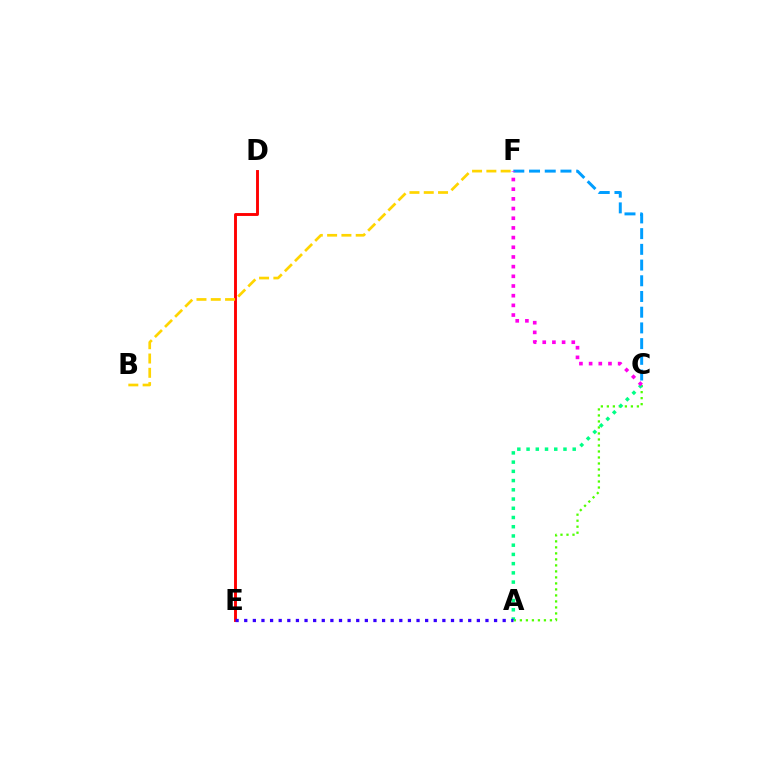{('C', 'F'): [{'color': '#009eff', 'line_style': 'dashed', 'thickness': 2.13}, {'color': '#ff00ed', 'line_style': 'dotted', 'thickness': 2.63}], ('D', 'E'): [{'color': '#ff0000', 'line_style': 'solid', 'thickness': 2.09}], ('A', 'C'): [{'color': '#4fff00', 'line_style': 'dotted', 'thickness': 1.63}, {'color': '#00ff86', 'line_style': 'dotted', 'thickness': 2.51}], ('A', 'E'): [{'color': '#3700ff', 'line_style': 'dotted', 'thickness': 2.34}], ('B', 'F'): [{'color': '#ffd500', 'line_style': 'dashed', 'thickness': 1.94}]}